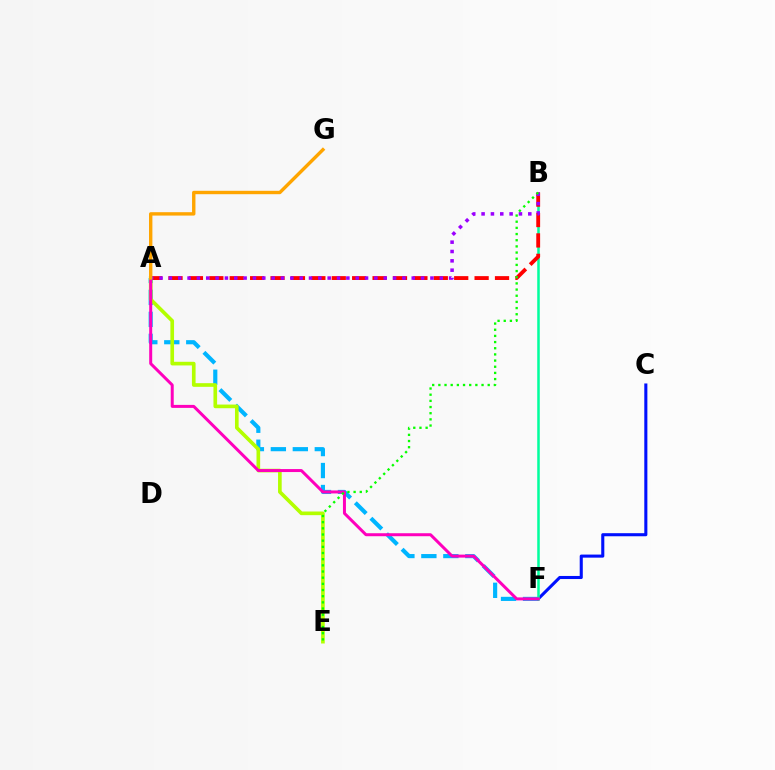{('A', 'F'): [{'color': '#00b5ff', 'line_style': 'dashed', 'thickness': 2.99}, {'color': '#ff00bd', 'line_style': 'solid', 'thickness': 2.15}], ('C', 'F'): [{'color': '#0010ff', 'line_style': 'solid', 'thickness': 2.22}], ('A', 'E'): [{'color': '#b3ff00', 'line_style': 'solid', 'thickness': 2.63}], ('B', 'F'): [{'color': '#00ff9d', 'line_style': 'solid', 'thickness': 1.82}], ('A', 'B'): [{'color': '#ff0000', 'line_style': 'dashed', 'thickness': 2.77}, {'color': '#9b00ff', 'line_style': 'dotted', 'thickness': 2.54}], ('A', 'G'): [{'color': '#ffa500', 'line_style': 'solid', 'thickness': 2.44}], ('B', 'E'): [{'color': '#08ff00', 'line_style': 'dotted', 'thickness': 1.68}]}